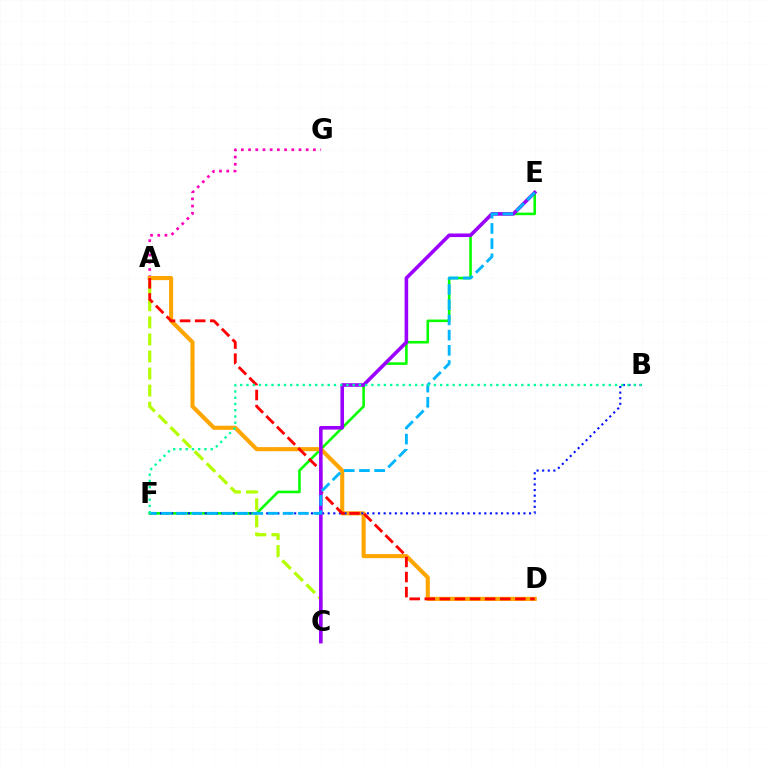{('A', 'G'): [{'color': '#ff00bd', 'line_style': 'dotted', 'thickness': 1.96}], ('E', 'F'): [{'color': '#08ff00', 'line_style': 'solid', 'thickness': 1.87}, {'color': '#00b5ff', 'line_style': 'dashed', 'thickness': 2.07}], ('A', 'D'): [{'color': '#ffa500', 'line_style': 'solid', 'thickness': 2.95}, {'color': '#ff0000', 'line_style': 'dashed', 'thickness': 2.05}], ('A', 'C'): [{'color': '#b3ff00', 'line_style': 'dashed', 'thickness': 2.32}], ('B', 'F'): [{'color': '#0010ff', 'line_style': 'dotted', 'thickness': 1.52}, {'color': '#00ff9d', 'line_style': 'dotted', 'thickness': 1.7}], ('C', 'E'): [{'color': '#9b00ff', 'line_style': 'solid', 'thickness': 2.59}]}